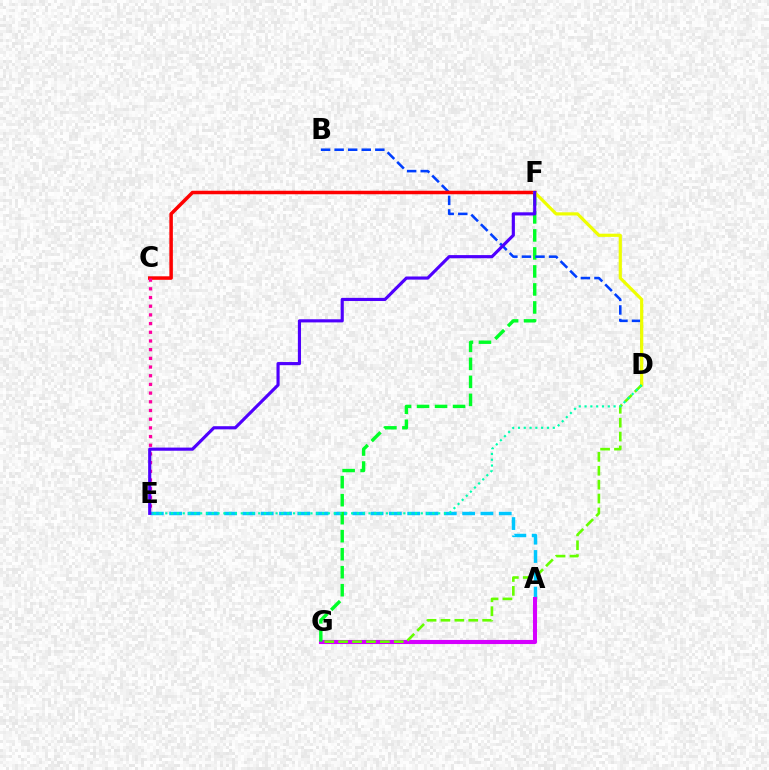{('A', 'G'): [{'color': '#ff8800', 'line_style': 'dotted', 'thickness': 2.13}, {'color': '#d600ff', 'line_style': 'solid', 'thickness': 2.96}], ('A', 'E'): [{'color': '#00c7ff', 'line_style': 'dashed', 'thickness': 2.49}], ('F', 'G'): [{'color': '#00ff27', 'line_style': 'dashed', 'thickness': 2.45}], ('B', 'D'): [{'color': '#003fff', 'line_style': 'dashed', 'thickness': 1.84}], ('C', 'F'): [{'color': '#ff0000', 'line_style': 'solid', 'thickness': 2.53}], ('D', 'F'): [{'color': '#eeff00', 'line_style': 'solid', 'thickness': 2.29}], ('C', 'E'): [{'color': '#ff00a0', 'line_style': 'dotted', 'thickness': 2.36}], ('D', 'G'): [{'color': '#66ff00', 'line_style': 'dashed', 'thickness': 1.89}], ('D', 'E'): [{'color': '#00ffaf', 'line_style': 'dotted', 'thickness': 1.58}], ('E', 'F'): [{'color': '#4f00ff', 'line_style': 'solid', 'thickness': 2.26}]}